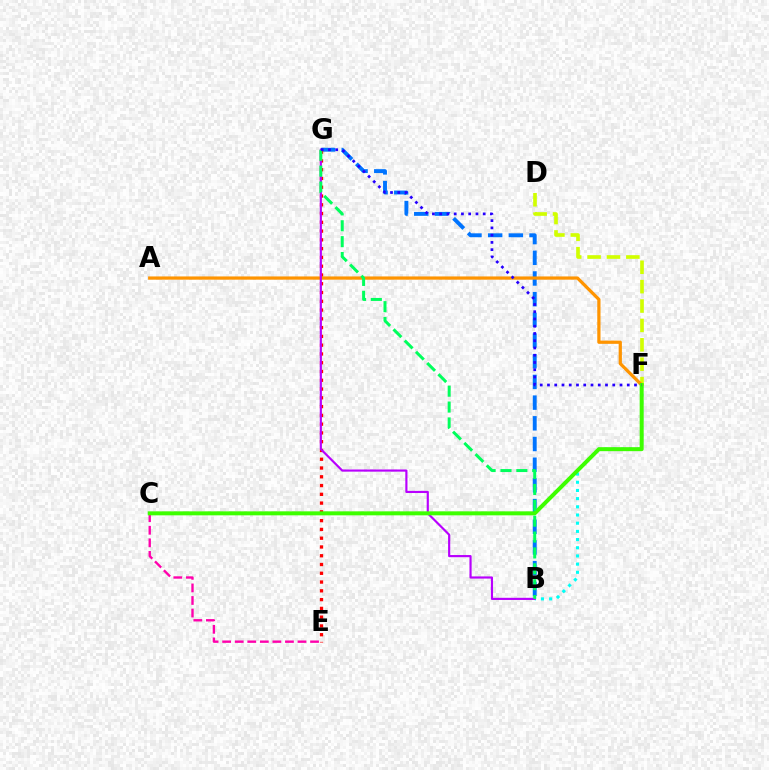{('B', 'G'): [{'color': '#0074ff', 'line_style': 'dashed', 'thickness': 2.81}, {'color': '#b900ff', 'line_style': 'solid', 'thickness': 1.56}, {'color': '#00ff5c', 'line_style': 'dashed', 'thickness': 2.16}], ('C', 'E'): [{'color': '#ff00ac', 'line_style': 'dashed', 'thickness': 1.71}], ('D', 'F'): [{'color': '#d1ff00', 'line_style': 'dashed', 'thickness': 2.63}], ('B', 'F'): [{'color': '#00fff6', 'line_style': 'dotted', 'thickness': 2.22}], ('E', 'G'): [{'color': '#ff0000', 'line_style': 'dotted', 'thickness': 2.38}], ('A', 'F'): [{'color': '#ff9400', 'line_style': 'solid', 'thickness': 2.33}], ('C', 'F'): [{'color': '#3dff00', 'line_style': 'solid', 'thickness': 2.88}], ('F', 'G'): [{'color': '#2500ff', 'line_style': 'dotted', 'thickness': 1.97}]}